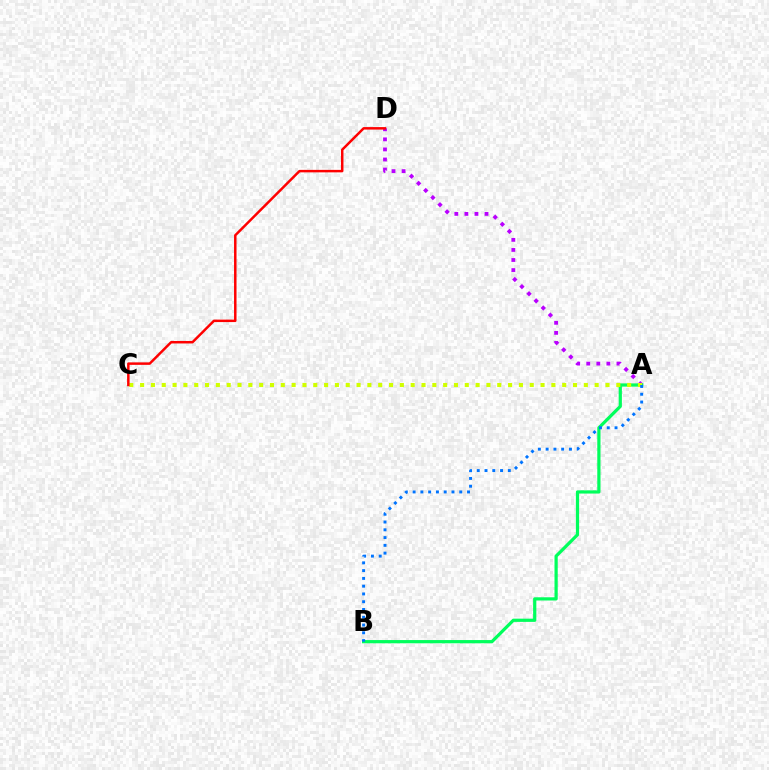{('A', 'D'): [{'color': '#b900ff', 'line_style': 'dotted', 'thickness': 2.73}], ('A', 'B'): [{'color': '#00ff5c', 'line_style': 'solid', 'thickness': 2.32}, {'color': '#0074ff', 'line_style': 'dotted', 'thickness': 2.11}], ('A', 'C'): [{'color': '#d1ff00', 'line_style': 'dotted', 'thickness': 2.94}], ('C', 'D'): [{'color': '#ff0000', 'line_style': 'solid', 'thickness': 1.79}]}